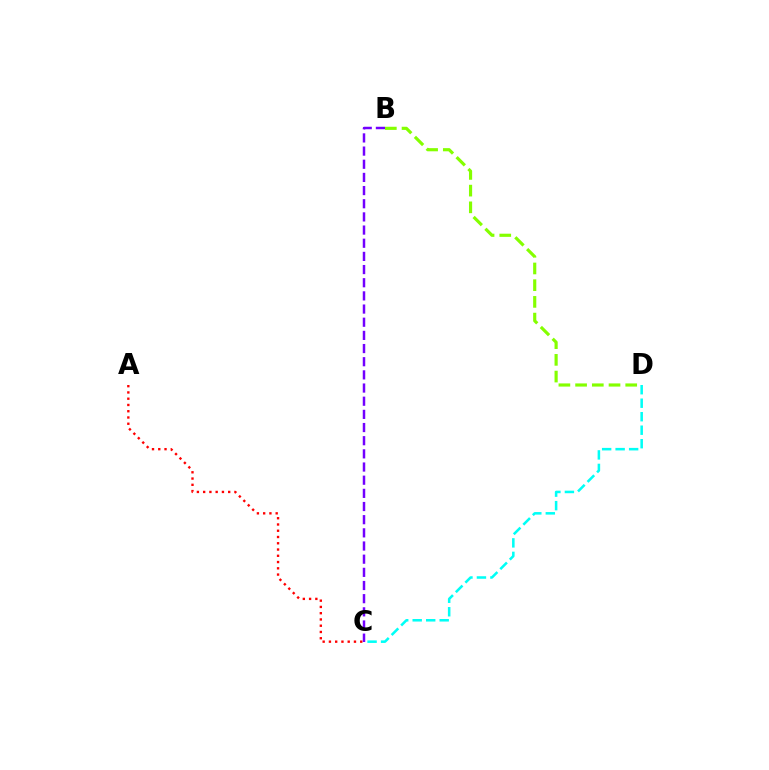{('B', 'C'): [{'color': '#7200ff', 'line_style': 'dashed', 'thickness': 1.79}], ('C', 'D'): [{'color': '#00fff6', 'line_style': 'dashed', 'thickness': 1.83}], ('A', 'C'): [{'color': '#ff0000', 'line_style': 'dotted', 'thickness': 1.7}], ('B', 'D'): [{'color': '#84ff00', 'line_style': 'dashed', 'thickness': 2.27}]}